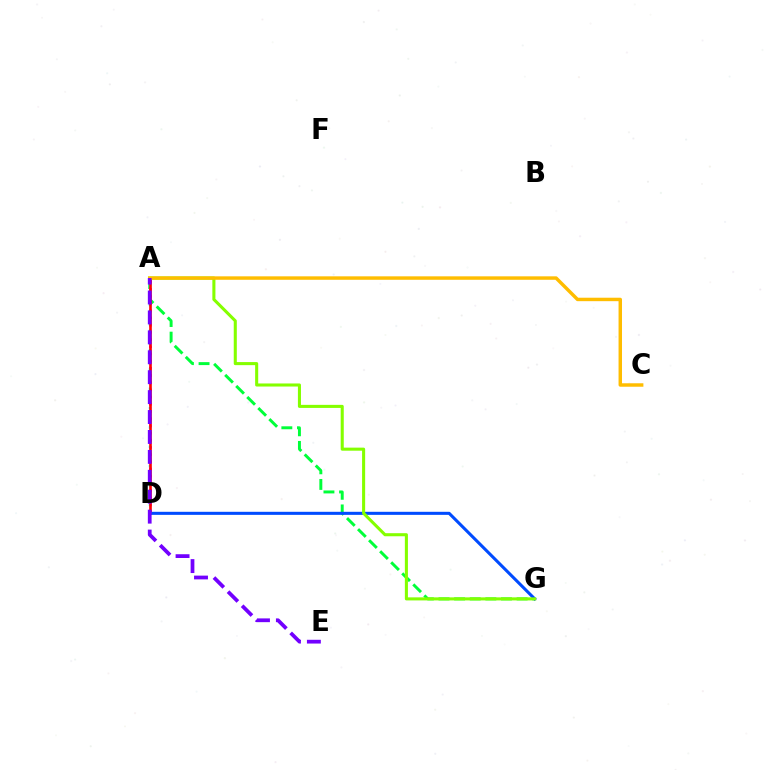{('A', 'G'): [{'color': '#00ff39', 'line_style': 'dashed', 'thickness': 2.12}, {'color': '#84ff00', 'line_style': 'solid', 'thickness': 2.21}], ('A', 'D'): [{'color': '#ff00cf', 'line_style': 'dotted', 'thickness': 1.95}, {'color': '#00fff6', 'line_style': 'dotted', 'thickness': 1.75}, {'color': '#ff0000', 'line_style': 'solid', 'thickness': 1.9}], ('D', 'G'): [{'color': '#004bff', 'line_style': 'solid', 'thickness': 2.2}], ('A', 'C'): [{'color': '#ffbd00', 'line_style': 'solid', 'thickness': 2.49}], ('A', 'E'): [{'color': '#7200ff', 'line_style': 'dashed', 'thickness': 2.71}]}